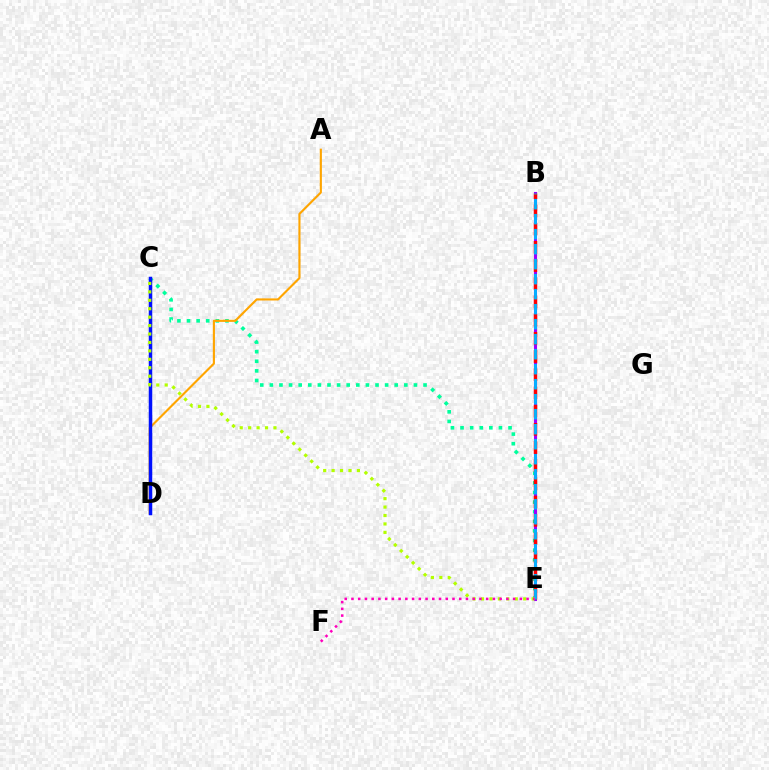{('C', 'E'): [{'color': '#00ff9d', 'line_style': 'dotted', 'thickness': 2.61}, {'color': '#b3ff00', 'line_style': 'dotted', 'thickness': 2.29}], ('B', 'E'): [{'color': '#9b00ff', 'line_style': 'solid', 'thickness': 2.22}, {'color': '#ff0000', 'line_style': 'dashed', 'thickness': 2.47}, {'color': '#00b5ff', 'line_style': 'dashed', 'thickness': 2.04}], ('A', 'D'): [{'color': '#ffa500', 'line_style': 'solid', 'thickness': 1.54}], ('C', 'D'): [{'color': '#08ff00', 'line_style': 'dotted', 'thickness': 1.8}, {'color': '#0010ff', 'line_style': 'solid', 'thickness': 2.51}], ('E', 'F'): [{'color': '#ff00bd', 'line_style': 'dotted', 'thickness': 1.83}]}